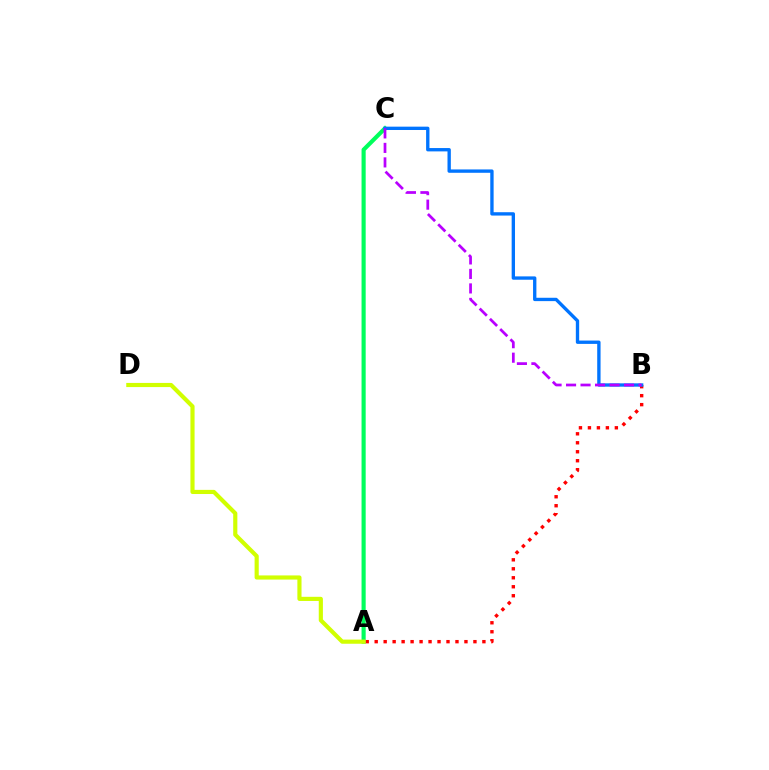{('A', 'C'): [{'color': '#00ff5c', 'line_style': 'solid', 'thickness': 2.98}], ('A', 'B'): [{'color': '#ff0000', 'line_style': 'dotted', 'thickness': 2.44}], ('B', 'C'): [{'color': '#0074ff', 'line_style': 'solid', 'thickness': 2.41}, {'color': '#b900ff', 'line_style': 'dashed', 'thickness': 1.97}], ('A', 'D'): [{'color': '#d1ff00', 'line_style': 'solid', 'thickness': 2.99}]}